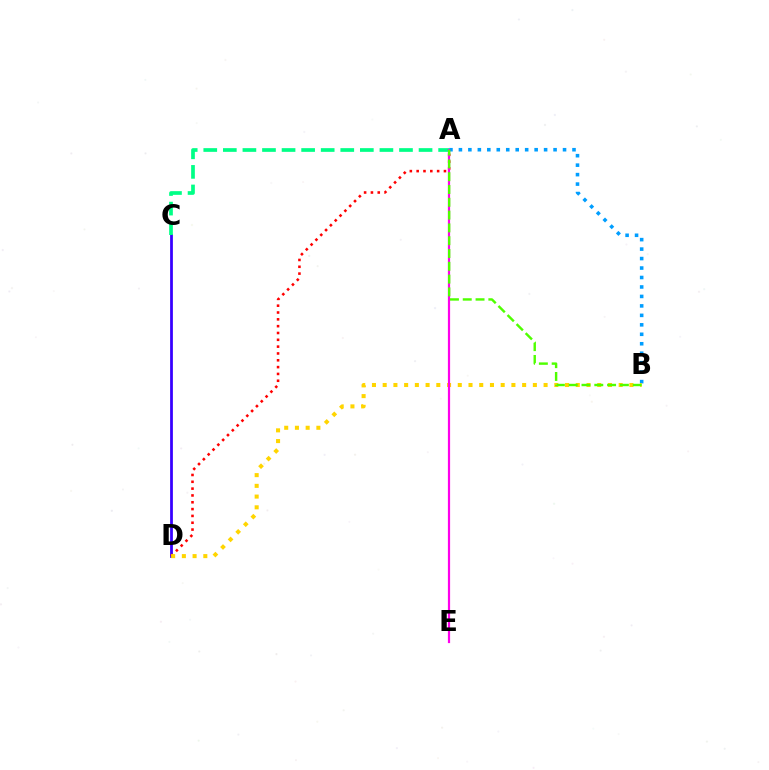{('C', 'D'): [{'color': '#3700ff', 'line_style': 'solid', 'thickness': 1.99}], ('A', 'C'): [{'color': '#00ff86', 'line_style': 'dashed', 'thickness': 2.66}], ('A', 'D'): [{'color': '#ff0000', 'line_style': 'dotted', 'thickness': 1.85}], ('A', 'B'): [{'color': '#009eff', 'line_style': 'dotted', 'thickness': 2.57}, {'color': '#4fff00', 'line_style': 'dashed', 'thickness': 1.74}], ('B', 'D'): [{'color': '#ffd500', 'line_style': 'dotted', 'thickness': 2.91}], ('A', 'E'): [{'color': '#ff00ed', 'line_style': 'solid', 'thickness': 1.59}]}